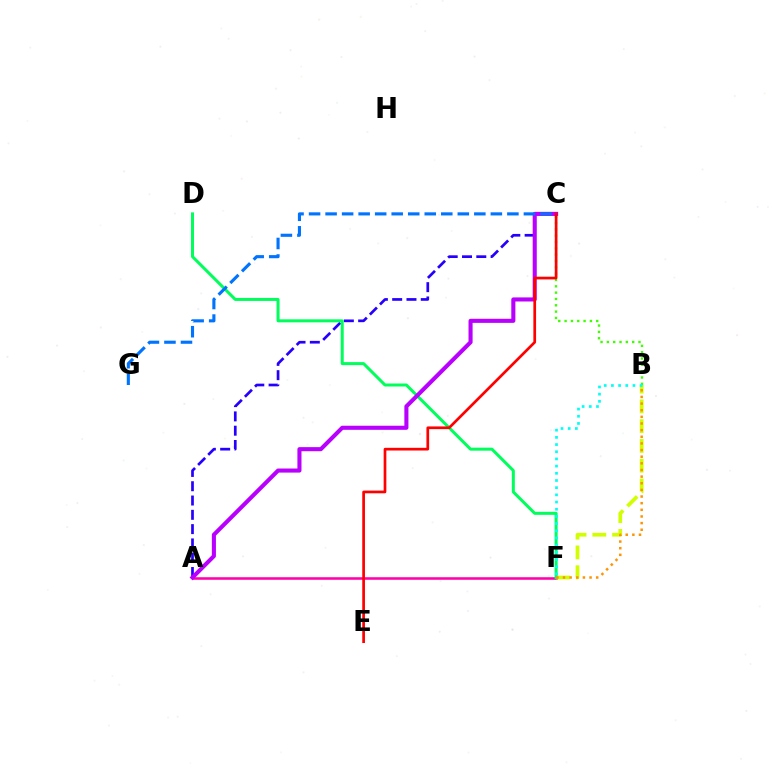{('A', 'C'): [{'color': '#2500ff', 'line_style': 'dashed', 'thickness': 1.94}, {'color': '#b900ff', 'line_style': 'solid', 'thickness': 2.94}], ('B', 'C'): [{'color': '#3dff00', 'line_style': 'dotted', 'thickness': 1.72}], ('A', 'F'): [{'color': '#ff00ac', 'line_style': 'solid', 'thickness': 1.84}], ('B', 'F'): [{'color': '#d1ff00', 'line_style': 'dashed', 'thickness': 2.69}, {'color': '#ff9400', 'line_style': 'dotted', 'thickness': 1.8}, {'color': '#00fff6', 'line_style': 'dotted', 'thickness': 1.95}], ('D', 'F'): [{'color': '#00ff5c', 'line_style': 'solid', 'thickness': 2.17}], ('C', 'G'): [{'color': '#0074ff', 'line_style': 'dashed', 'thickness': 2.25}], ('C', 'E'): [{'color': '#ff0000', 'line_style': 'solid', 'thickness': 1.95}]}